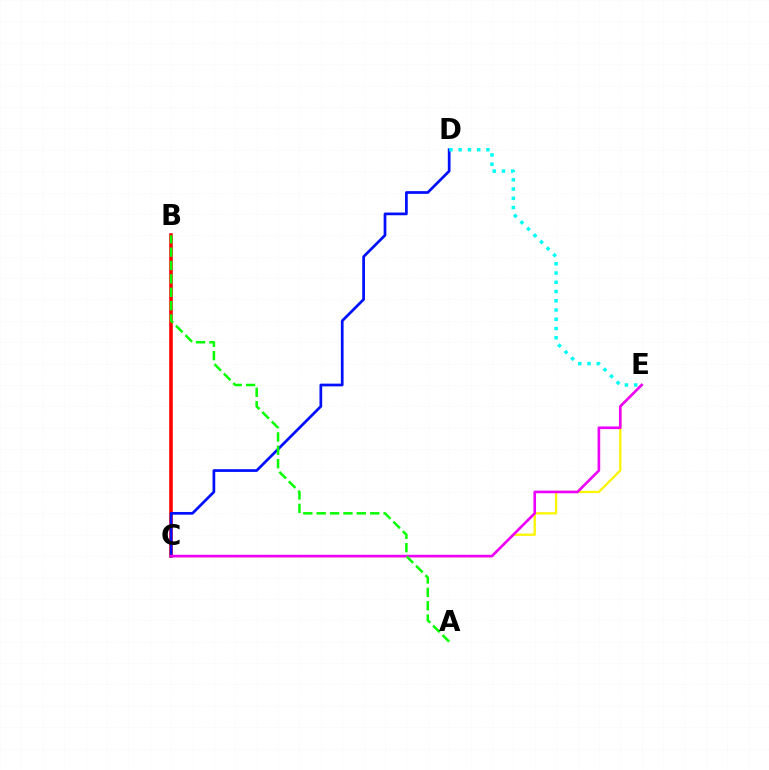{('B', 'C'): [{'color': '#ff0000', 'line_style': 'solid', 'thickness': 2.58}], ('C', 'E'): [{'color': '#fcf500', 'line_style': 'solid', 'thickness': 1.63}, {'color': '#ee00ff', 'line_style': 'solid', 'thickness': 1.9}], ('C', 'D'): [{'color': '#0010ff', 'line_style': 'solid', 'thickness': 1.96}], ('D', 'E'): [{'color': '#00fff6', 'line_style': 'dotted', 'thickness': 2.51}], ('A', 'B'): [{'color': '#08ff00', 'line_style': 'dashed', 'thickness': 1.82}]}